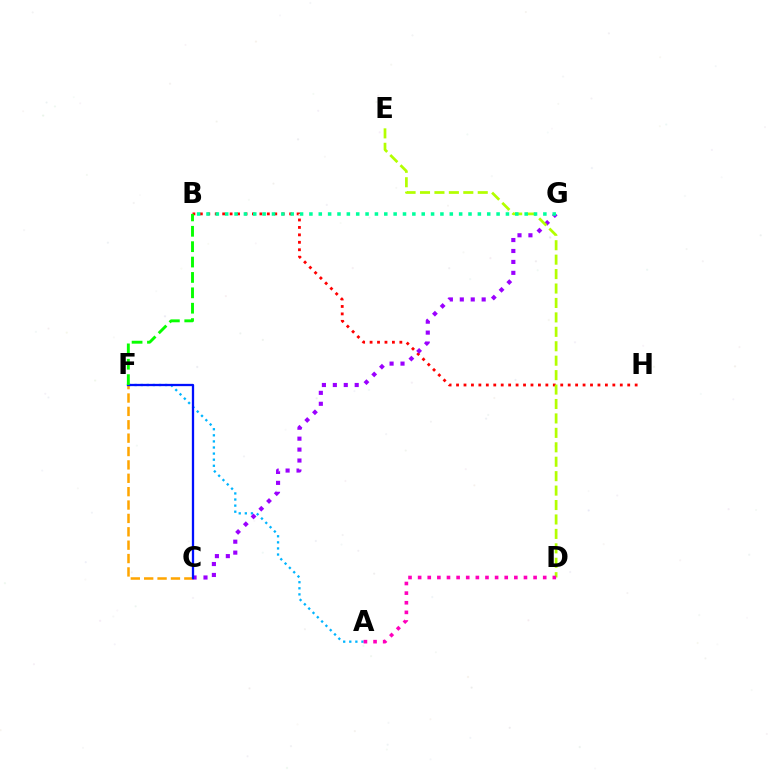{('A', 'F'): [{'color': '#00b5ff', 'line_style': 'dotted', 'thickness': 1.65}], ('C', 'F'): [{'color': '#ffa500', 'line_style': 'dashed', 'thickness': 1.82}, {'color': '#0010ff', 'line_style': 'solid', 'thickness': 1.65}], ('B', 'H'): [{'color': '#ff0000', 'line_style': 'dotted', 'thickness': 2.02}], ('C', 'G'): [{'color': '#9b00ff', 'line_style': 'dotted', 'thickness': 2.97}], ('D', 'E'): [{'color': '#b3ff00', 'line_style': 'dashed', 'thickness': 1.96}], ('A', 'D'): [{'color': '#ff00bd', 'line_style': 'dotted', 'thickness': 2.61}], ('B', 'G'): [{'color': '#00ff9d', 'line_style': 'dotted', 'thickness': 2.54}], ('B', 'F'): [{'color': '#08ff00', 'line_style': 'dashed', 'thickness': 2.09}]}